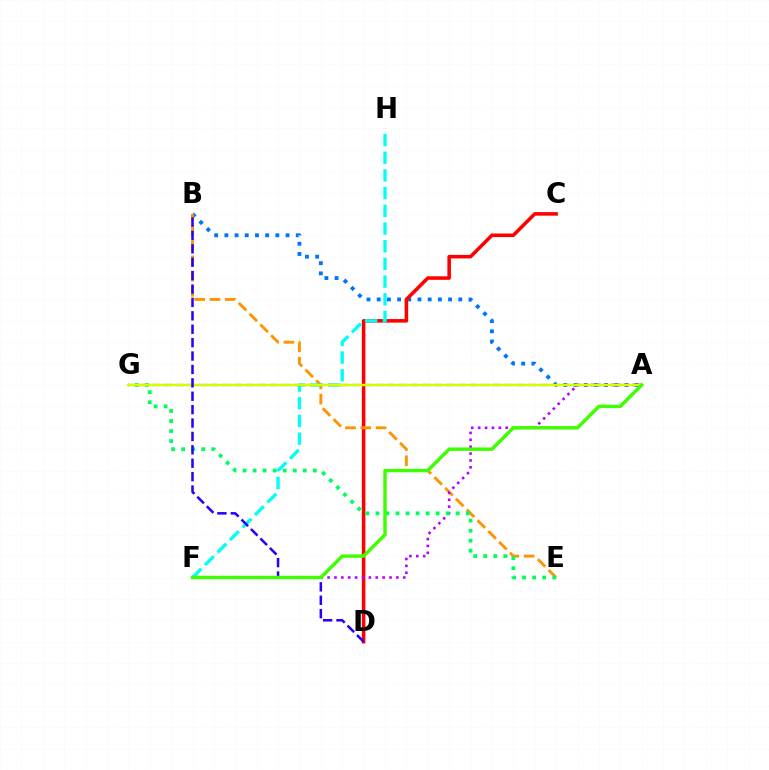{('A', 'B'): [{'color': '#0074ff', 'line_style': 'dotted', 'thickness': 2.77}], ('C', 'D'): [{'color': '#ff0000', 'line_style': 'solid', 'thickness': 2.56}], ('B', 'E'): [{'color': '#ff9400', 'line_style': 'dashed', 'thickness': 2.07}], ('A', 'F'): [{'color': '#b900ff', 'line_style': 'dotted', 'thickness': 1.87}, {'color': '#3dff00', 'line_style': 'solid', 'thickness': 2.48}], ('E', 'G'): [{'color': '#00ff5c', 'line_style': 'dotted', 'thickness': 2.73}], ('F', 'H'): [{'color': '#00fff6', 'line_style': 'dashed', 'thickness': 2.4}], ('A', 'G'): [{'color': '#ff00ac', 'line_style': 'dashed', 'thickness': 1.6}, {'color': '#d1ff00', 'line_style': 'solid', 'thickness': 1.73}], ('B', 'D'): [{'color': '#2500ff', 'line_style': 'dashed', 'thickness': 1.82}]}